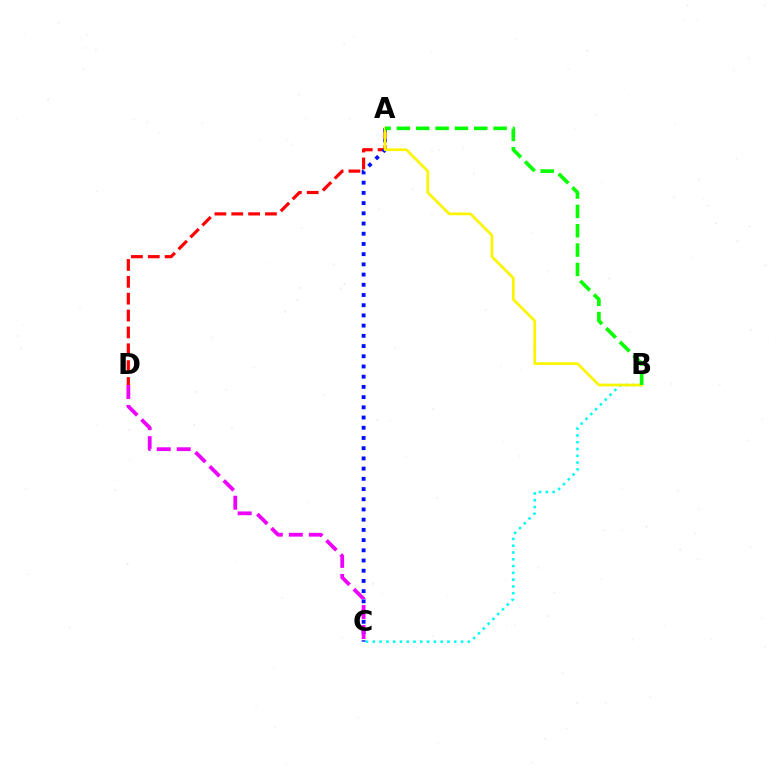{('A', 'D'): [{'color': '#ff0000', 'line_style': 'dashed', 'thickness': 2.29}], ('B', 'C'): [{'color': '#00fff6', 'line_style': 'dotted', 'thickness': 1.84}], ('A', 'C'): [{'color': '#0010ff', 'line_style': 'dotted', 'thickness': 2.77}], ('A', 'B'): [{'color': '#fcf500', 'line_style': 'solid', 'thickness': 1.95}, {'color': '#08ff00', 'line_style': 'dashed', 'thickness': 2.63}], ('C', 'D'): [{'color': '#ee00ff', 'line_style': 'dashed', 'thickness': 2.72}]}